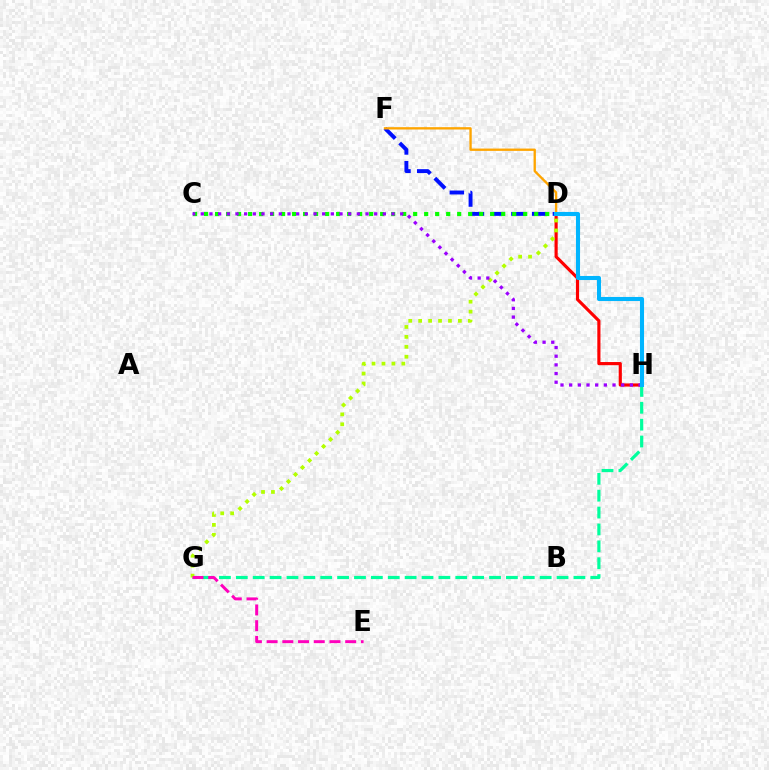{('D', 'H'): [{'color': '#ff0000', 'line_style': 'solid', 'thickness': 2.27}, {'color': '#00b5ff', 'line_style': 'solid', 'thickness': 2.93}], ('D', 'F'): [{'color': '#0010ff', 'line_style': 'dashed', 'thickness': 2.82}, {'color': '#ffa500', 'line_style': 'solid', 'thickness': 1.68}], ('C', 'D'): [{'color': '#08ff00', 'line_style': 'dotted', 'thickness': 2.99}], ('G', 'H'): [{'color': '#00ff9d', 'line_style': 'dashed', 'thickness': 2.29}], ('D', 'G'): [{'color': '#b3ff00', 'line_style': 'dotted', 'thickness': 2.7}], ('E', 'G'): [{'color': '#ff00bd', 'line_style': 'dashed', 'thickness': 2.14}], ('C', 'H'): [{'color': '#9b00ff', 'line_style': 'dotted', 'thickness': 2.36}]}